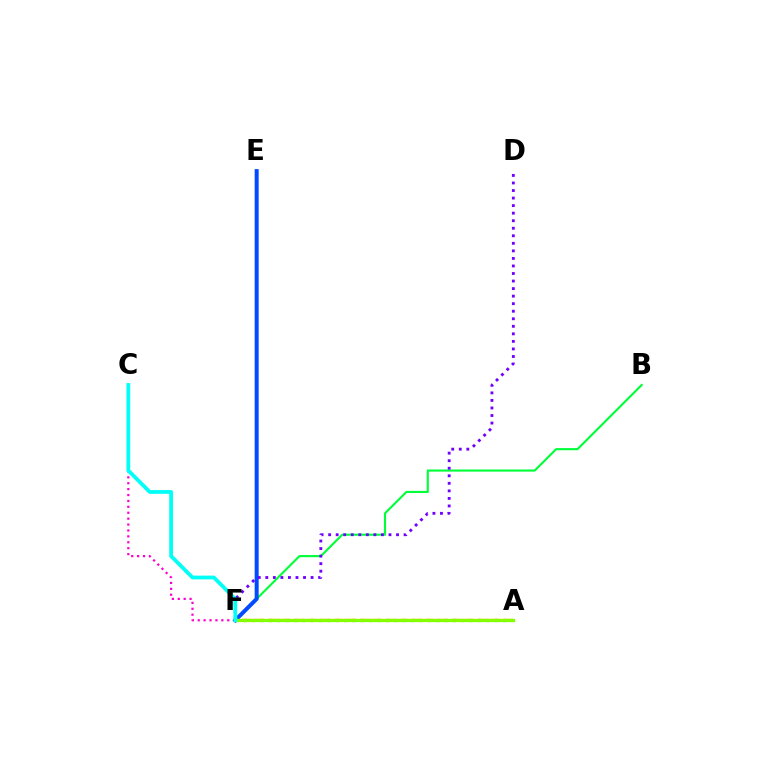{('C', 'F'): [{'color': '#ff00cf', 'line_style': 'dotted', 'thickness': 1.6}, {'color': '#00fff6', 'line_style': 'solid', 'thickness': 2.72}], ('B', 'F'): [{'color': '#00ff39', 'line_style': 'solid', 'thickness': 1.53}], ('E', 'F'): [{'color': '#004bff', 'line_style': 'solid', 'thickness': 2.88}], ('D', 'F'): [{'color': '#7200ff', 'line_style': 'dotted', 'thickness': 2.05}], ('A', 'F'): [{'color': '#ff0000', 'line_style': 'dotted', 'thickness': 2.27}, {'color': '#ffbd00', 'line_style': 'dashed', 'thickness': 1.78}, {'color': '#84ff00', 'line_style': 'solid', 'thickness': 2.34}]}